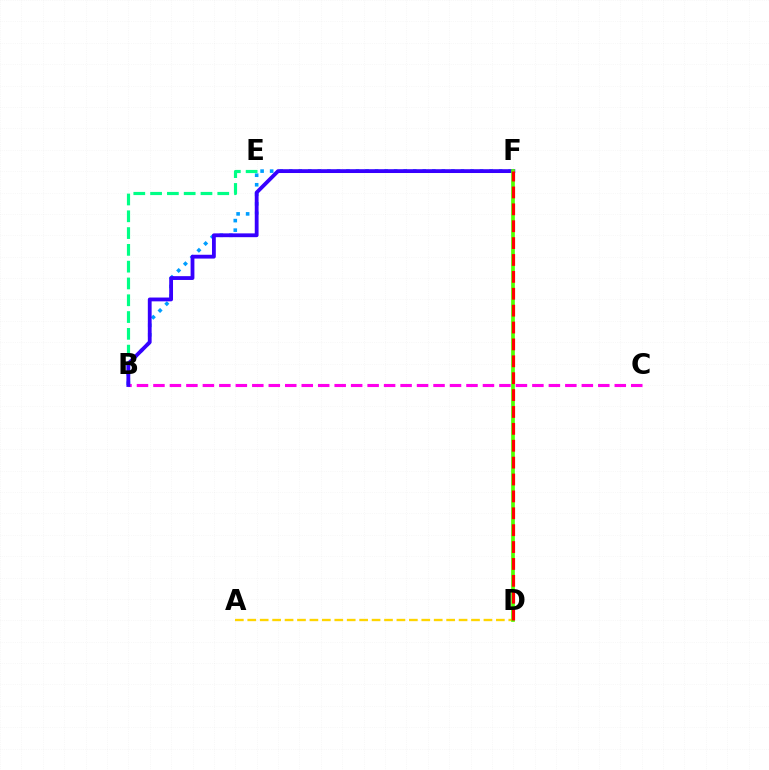{('B', 'E'): [{'color': '#00ff86', 'line_style': 'dashed', 'thickness': 2.28}], ('B', 'F'): [{'color': '#009eff', 'line_style': 'dotted', 'thickness': 2.59}, {'color': '#3700ff', 'line_style': 'solid', 'thickness': 2.74}], ('B', 'C'): [{'color': '#ff00ed', 'line_style': 'dashed', 'thickness': 2.24}], ('A', 'D'): [{'color': '#ffd500', 'line_style': 'dashed', 'thickness': 1.69}], ('D', 'F'): [{'color': '#4fff00', 'line_style': 'solid', 'thickness': 2.66}, {'color': '#ff0000', 'line_style': 'dashed', 'thickness': 2.29}]}